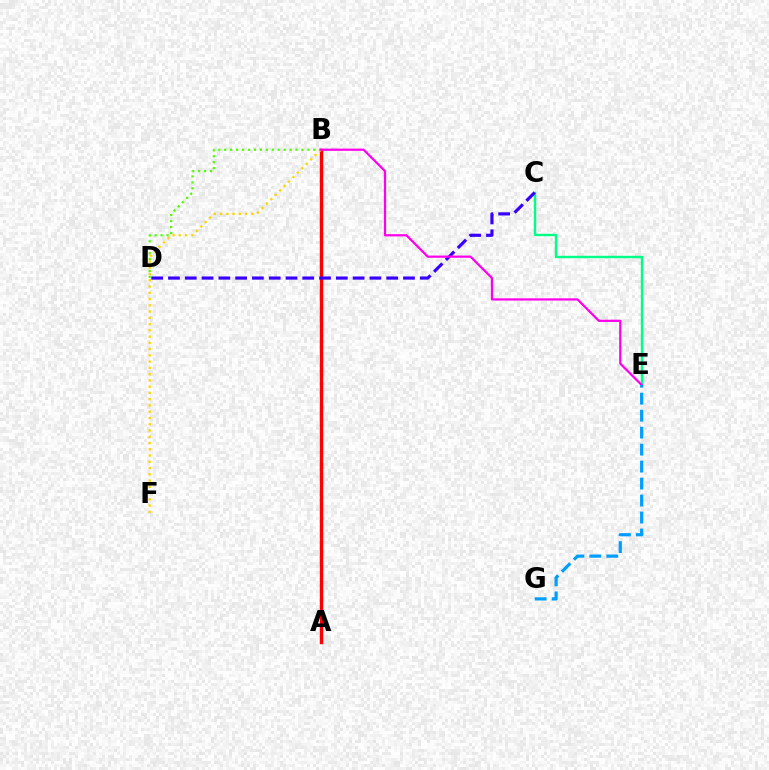{('A', 'B'): [{'color': '#ff0000', 'line_style': 'solid', 'thickness': 2.45}], ('C', 'E'): [{'color': '#00ff86', 'line_style': 'solid', 'thickness': 1.72}], ('C', 'D'): [{'color': '#3700ff', 'line_style': 'dashed', 'thickness': 2.28}], ('B', 'F'): [{'color': '#ffd500', 'line_style': 'dotted', 'thickness': 1.7}], ('B', 'D'): [{'color': '#4fff00', 'line_style': 'dotted', 'thickness': 1.61}], ('B', 'E'): [{'color': '#ff00ed', 'line_style': 'solid', 'thickness': 1.6}], ('E', 'G'): [{'color': '#009eff', 'line_style': 'dashed', 'thickness': 2.31}]}